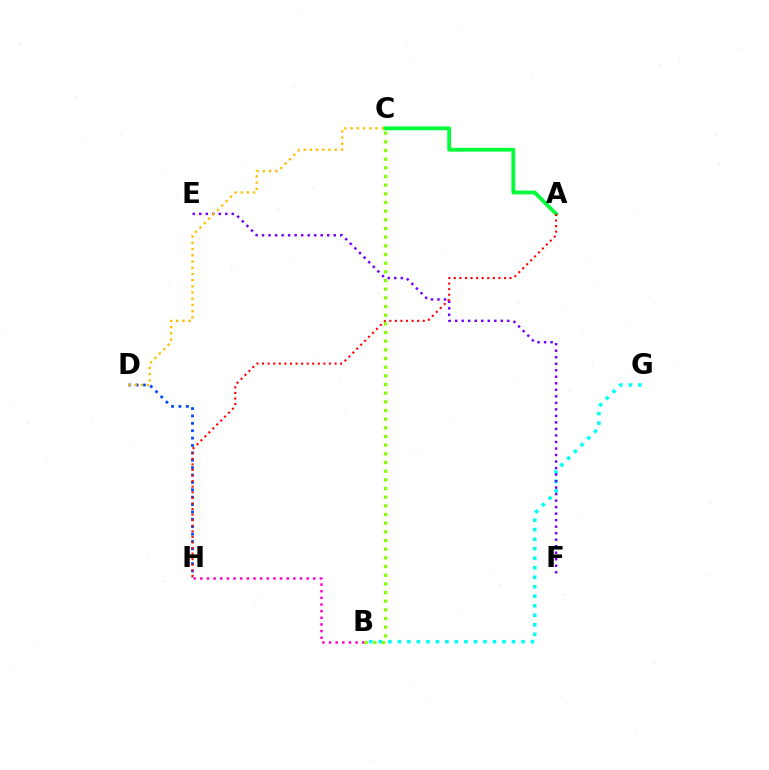{('D', 'H'): [{'color': '#004bff', 'line_style': 'dotted', 'thickness': 2.01}], ('B', 'G'): [{'color': '#00fff6', 'line_style': 'dotted', 'thickness': 2.58}], ('E', 'F'): [{'color': '#7200ff', 'line_style': 'dotted', 'thickness': 1.77}], ('A', 'C'): [{'color': '#00ff39', 'line_style': 'solid', 'thickness': 2.74}], ('A', 'H'): [{'color': '#ff0000', 'line_style': 'dotted', 'thickness': 1.51}], ('B', 'H'): [{'color': '#ff00cf', 'line_style': 'dotted', 'thickness': 1.81}], ('C', 'D'): [{'color': '#ffbd00', 'line_style': 'dotted', 'thickness': 1.69}], ('B', 'C'): [{'color': '#84ff00', 'line_style': 'dotted', 'thickness': 2.35}]}